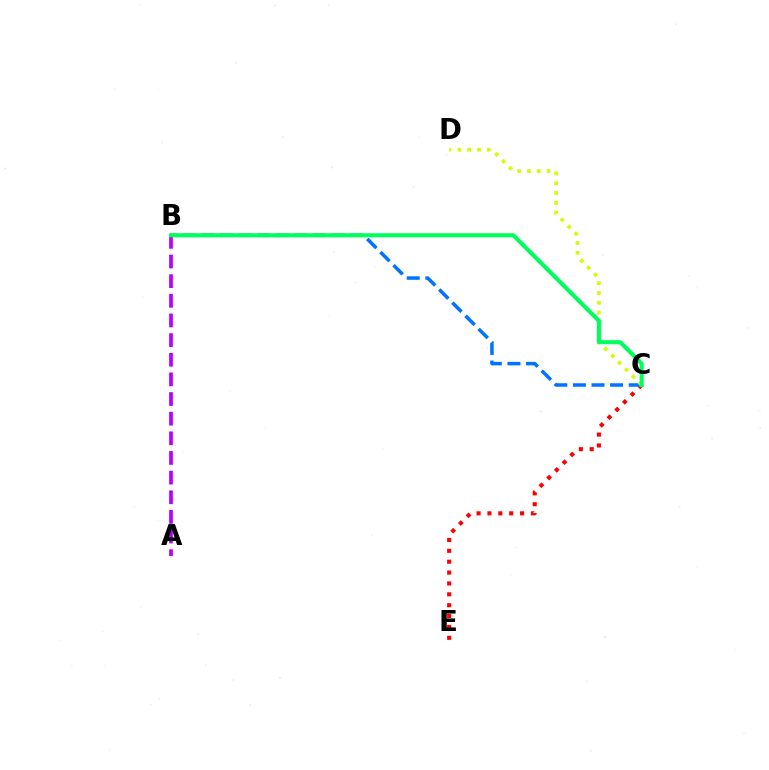{('A', 'B'): [{'color': '#b900ff', 'line_style': 'dashed', 'thickness': 2.67}], ('C', 'E'): [{'color': '#ff0000', 'line_style': 'dotted', 'thickness': 2.95}], ('B', 'C'): [{'color': '#0074ff', 'line_style': 'dashed', 'thickness': 2.52}, {'color': '#00ff5c', 'line_style': 'solid', 'thickness': 2.96}], ('C', 'D'): [{'color': '#d1ff00', 'line_style': 'dotted', 'thickness': 2.66}]}